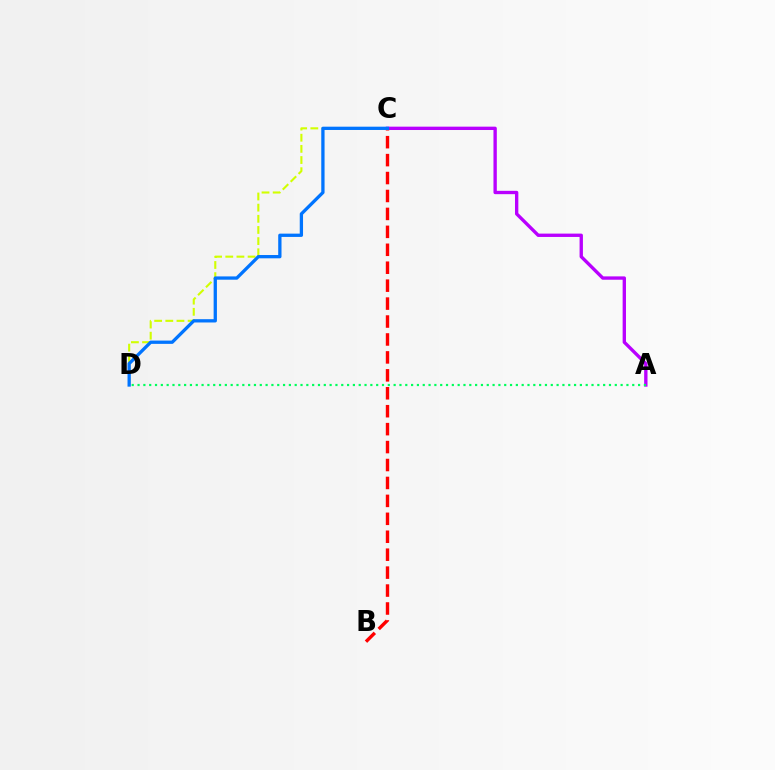{('A', 'C'): [{'color': '#b900ff', 'line_style': 'solid', 'thickness': 2.41}], ('B', 'C'): [{'color': '#ff0000', 'line_style': 'dashed', 'thickness': 2.44}], ('C', 'D'): [{'color': '#d1ff00', 'line_style': 'dashed', 'thickness': 1.52}, {'color': '#0074ff', 'line_style': 'solid', 'thickness': 2.37}], ('A', 'D'): [{'color': '#00ff5c', 'line_style': 'dotted', 'thickness': 1.58}]}